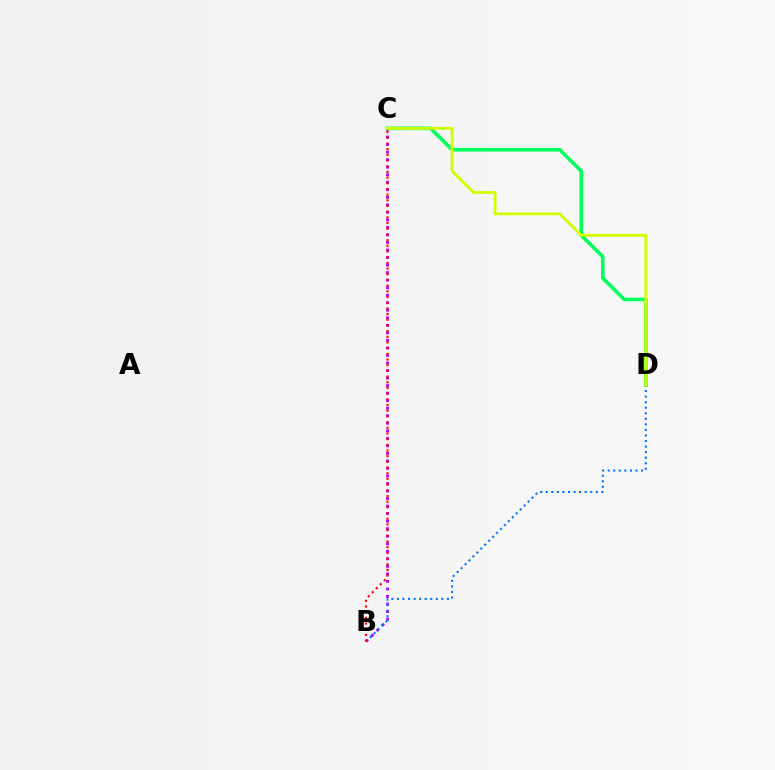{('B', 'C'): [{'color': '#b900ff', 'line_style': 'dotted', 'thickness': 2.05}, {'color': '#ff0000', 'line_style': 'dotted', 'thickness': 1.54}], ('C', 'D'): [{'color': '#00ff5c', 'line_style': 'solid', 'thickness': 2.6}, {'color': '#d1ff00', 'line_style': 'solid', 'thickness': 2.04}], ('B', 'D'): [{'color': '#0074ff', 'line_style': 'dotted', 'thickness': 1.51}]}